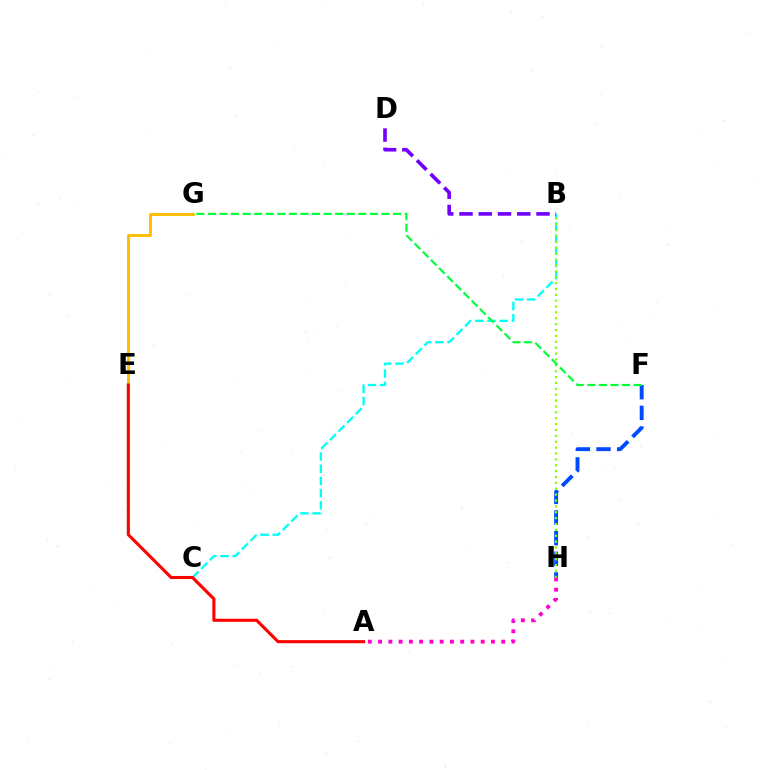{('B', 'C'): [{'color': '#00fff6', 'line_style': 'dashed', 'thickness': 1.66}], ('E', 'G'): [{'color': '#ffbd00', 'line_style': 'solid', 'thickness': 2.1}], ('F', 'H'): [{'color': '#004bff', 'line_style': 'dashed', 'thickness': 2.8}], ('B', 'H'): [{'color': '#84ff00', 'line_style': 'dotted', 'thickness': 1.6}], ('F', 'G'): [{'color': '#00ff39', 'line_style': 'dashed', 'thickness': 1.57}], ('A', 'E'): [{'color': '#ff0000', 'line_style': 'solid', 'thickness': 2.22}], ('A', 'H'): [{'color': '#ff00cf', 'line_style': 'dotted', 'thickness': 2.79}], ('B', 'D'): [{'color': '#7200ff', 'line_style': 'dashed', 'thickness': 2.62}]}